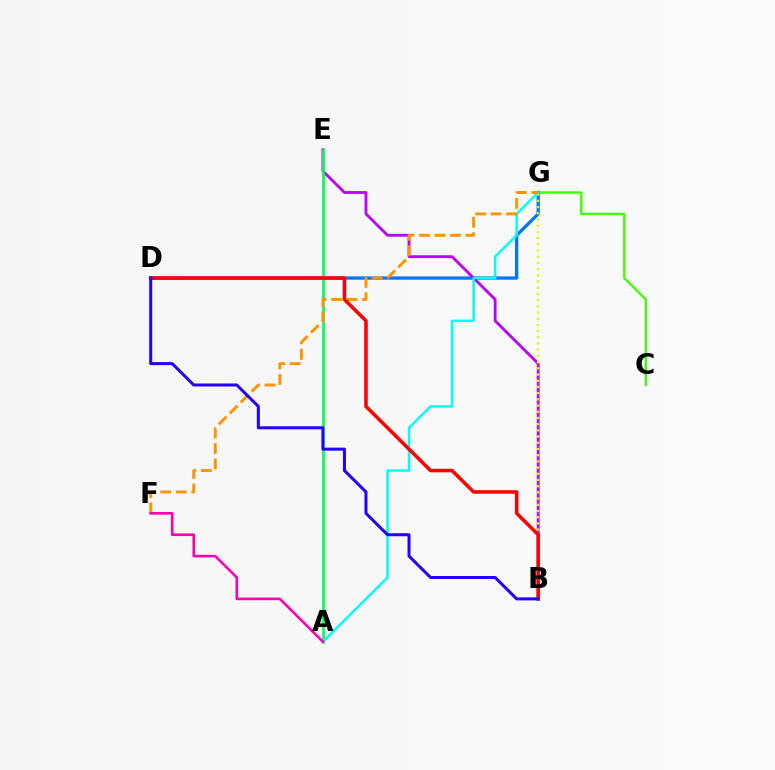{('C', 'G'): [{'color': '#3dff00', 'line_style': 'solid', 'thickness': 1.7}], ('D', 'G'): [{'color': '#0074ff', 'line_style': 'solid', 'thickness': 2.35}], ('B', 'E'): [{'color': '#b900ff', 'line_style': 'solid', 'thickness': 2.03}], ('A', 'E'): [{'color': '#00ff5c', 'line_style': 'solid', 'thickness': 1.91}], ('A', 'G'): [{'color': '#00fff6', 'line_style': 'solid', 'thickness': 1.79}], ('B', 'G'): [{'color': '#d1ff00', 'line_style': 'dotted', 'thickness': 1.69}], ('F', 'G'): [{'color': '#ff9400', 'line_style': 'dashed', 'thickness': 2.11}], ('B', 'D'): [{'color': '#ff0000', 'line_style': 'solid', 'thickness': 2.55}, {'color': '#2500ff', 'line_style': 'solid', 'thickness': 2.17}], ('A', 'F'): [{'color': '#ff00ac', 'line_style': 'solid', 'thickness': 1.88}]}